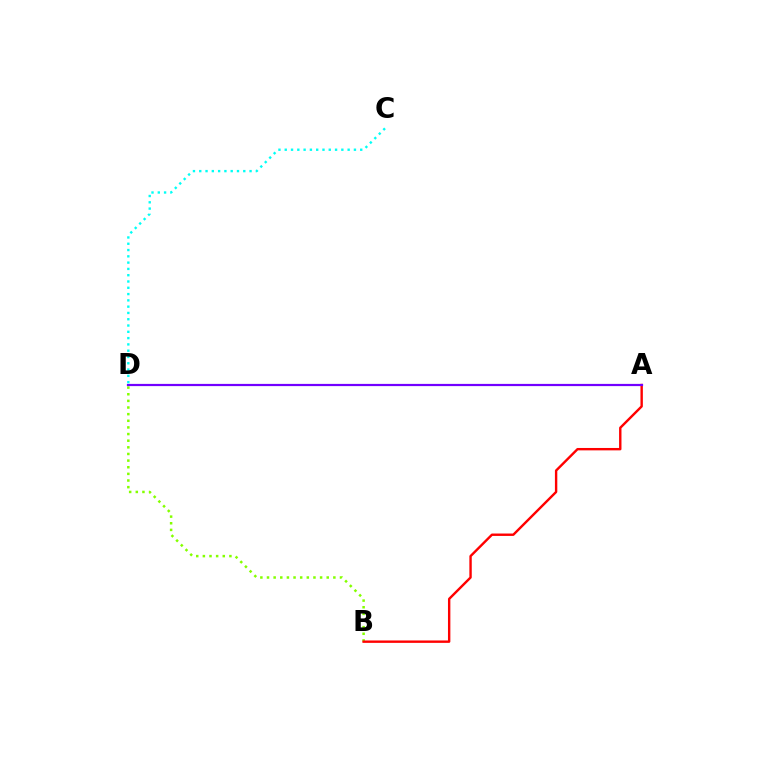{('B', 'D'): [{'color': '#84ff00', 'line_style': 'dotted', 'thickness': 1.8}], ('A', 'B'): [{'color': '#ff0000', 'line_style': 'solid', 'thickness': 1.72}], ('C', 'D'): [{'color': '#00fff6', 'line_style': 'dotted', 'thickness': 1.71}], ('A', 'D'): [{'color': '#7200ff', 'line_style': 'solid', 'thickness': 1.59}]}